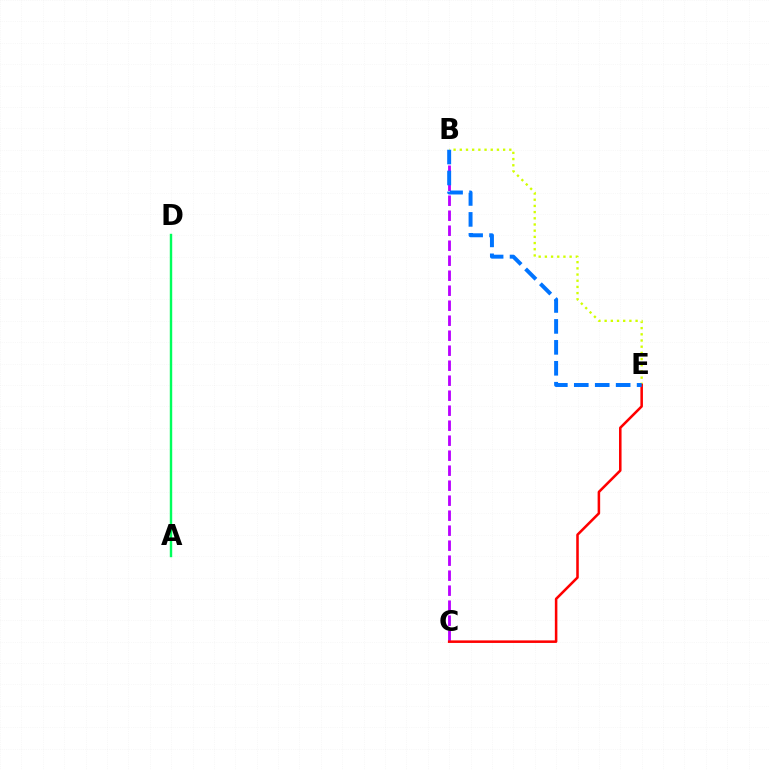{('B', 'C'): [{'color': '#b900ff', 'line_style': 'dashed', 'thickness': 2.04}], ('B', 'E'): [{'color': '#d1ff00', 'line_style': 'dotted', 'thickness': 1.68}, {'color': '#0074ff', 'line_style': 'dashed', 'thickness': 2.84}], ('C', 'E'): [{'color': '#ff0000', 'line_style': 'solid', 'thickness': 1.83}], ('A', 'D'): [{'color': '#00ff5c', 'line_style': 'solid', 'thickness': 1.74}]}